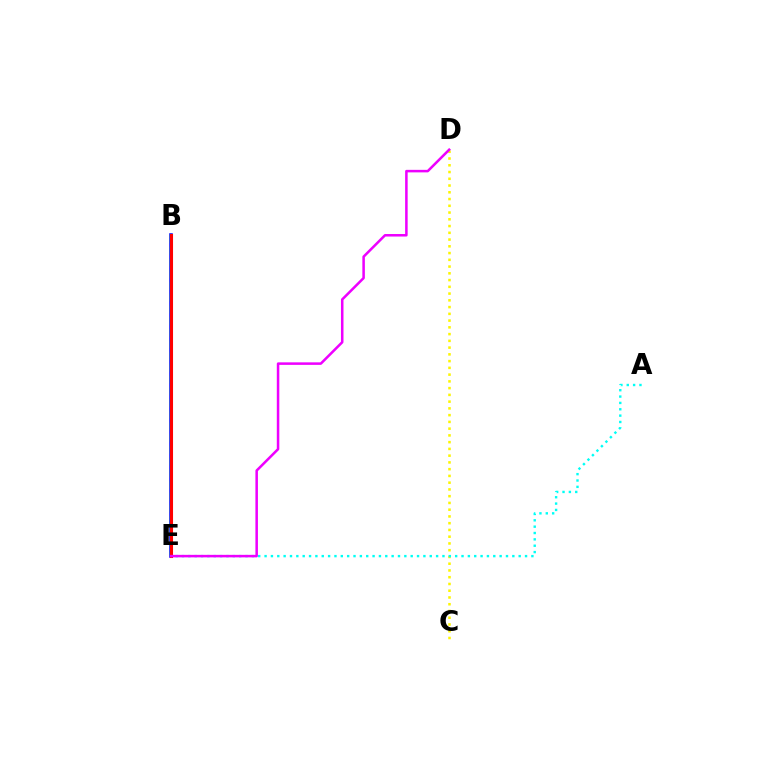{('C', 'D'): [{'color': '#fcf500', 'line_style': 'dotted', 'thickness': 1.83}], ('B', 'E'): [{'color': '#0010ff', 'line_style': 'solid', 'thickness': 2.57}, {'color': '#08ff00', 'line_style': 'dashed', 'thickness': 1.59}, {'color': '#ff0000', 'line_style': 'solid', 'thickness': 2.21}], ('A', 'E'): [{'color': '#00fff6', 'line_style': 'dotted', 'thickness': 1.73}], ('D', 'E'): [{'color': '#ee00ff', 'line_style': 'solid', 'thickness': 1.82}]}